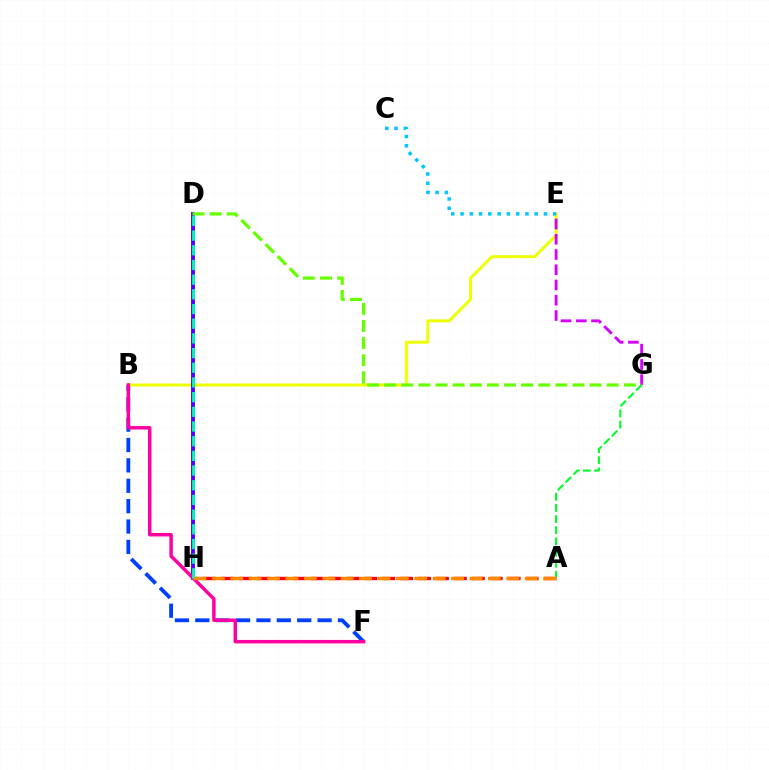{('B', 'F'): [{'color': '#003fff', 'line_style': 'dashed', 'thickness': 2.77}, {'color': '#ff00a0', 'line_style': 'solid', 'thickness': 2.49}], ('B', 'E'): [{'color': '#eeff00', 'line_style': 'solid', 'thickness': 2.14}], ('E', 'G'): [{'color': '#d600ff', 'line_style': 'dashed', 'thickness': 2.07}], ('A', 'H'): [{'color': '#ff0000', 'line_style': 'dashed', 'thickness': 2.44}, {'color': '#ff8800', 'line_style': 'dashed', 'thickness': 2.5}], ('A', 'G'): [{'color': '#00ff27', 'line_style': 'dashed', 'thickness': 1.51}], ('D', 'H'): [{'color': '#4f00ff', 'line_style': 'solid', 'thickness': 2.8}, {'color': '#00ffaf', 'line_style': 'dashed', 'thickness': 2.0}], ('C', 'E'): [{'color': '#00c7ff', 'line_style': 'dotted', 'thickness': 2.52}], ('D', 'G'): [{'color': '#66ff00', 'line_style': 'dashed', 'thickness': 2.33}]}